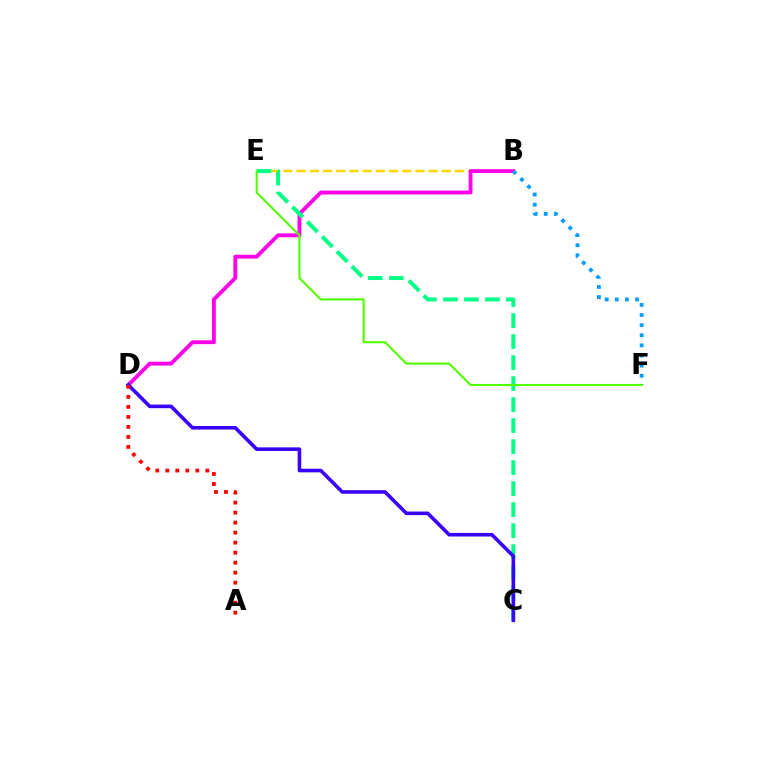{('B', 'E'): [{'color': '#ffd500', 'line_style': 'dashed', 'thickness': 1.79}], ('B', 'D'): [{'color': '#ff00ed', 'line_style': 'solid', 'thickness': 2.77}], ('C', 'E'): [{'color': '#00ff86', 'line_style': 'dashed', 'thickness': 2.85}], ('B', 'F'): [{'color': '#009eff', 'line_style': 'dotted', 'thickness': 2.75}], ('E', 'F'): [{'color': '#4fff00', 'line_style': 'solid', 'thickness': 1.5}], ('C', 'D'): [{'color': '#3700ff', 'line_style': 'solid', 'thickness': 2.58}], ('A', 'D'): [{'color': '#ff0000', 'line_style': 'dotted', 'thickness': 2.72}]}